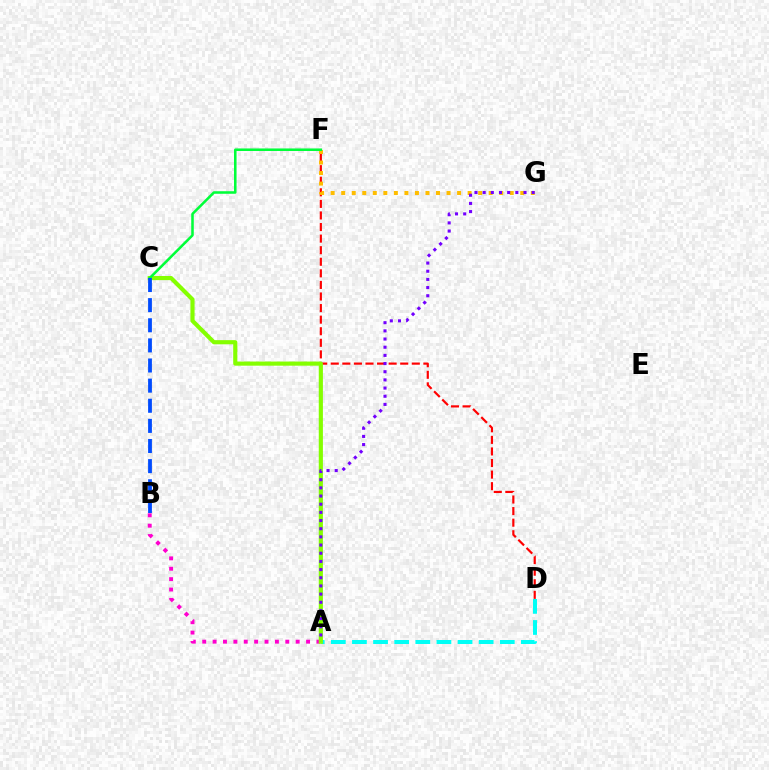{('A', 'D'): [{'color': '#00fff6', 'line_style': 'dashed', 'thickness': 2.87}], ('A', 'B'): [{'color': '#ff00cf', 'line_style': 'dotted', 'thickness': 2.82}], ('D', 'F'): [{'color': '#ff0000', 'line_style': 'dashed', 'thickness': 1.57}], ('A', 'C'): [{'color': '#84ff00', 'line_style': 'solid', 'thickness': 2.99}], ('F', 'G'): [{'color': '#ffbd00', 'line_style': 'dotted', 'thickness': 2.86}], ('C', 'F'): [{'color': '#00ff39', 'line_style': 'solid', 'thickness': 1.83}], ('B', 'C'): [{'color': '#004bff', 'line_style': 'dashed', 'thickness': 2.73}], ('A', 'G'): [{'color': '#7200ff', 'line_style': 'dotted', 'thickness': 2.22}]}